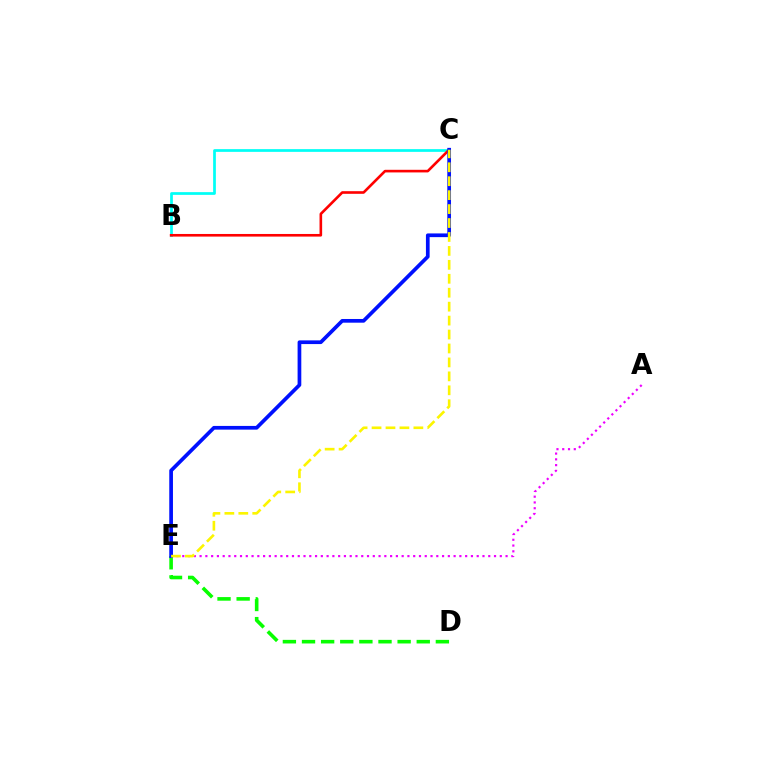{('B', 'C'): [{'color': '#00fff6', 'line_style': 'solid', 'thickness': 1.96}, {'color': '#ff0000', 'line_style': 'solid', 'thickness': 1.89}], ('D', 'E'): [{'color': '#08ff00', 'line_style': 'dashed', 'thickness': 2.6}], ('A', 'E'): [{'color': '#ee00ff', 'line_style': 'dotted', 'thickness': 1.57}], ('C', 'E'): [{'color': '#0010ff', 'line_style': 'solid', 'thickness': 2.67}, {'color': '#fcf500', 'line_style': 'dashed', 'thickness': 1.89}]}